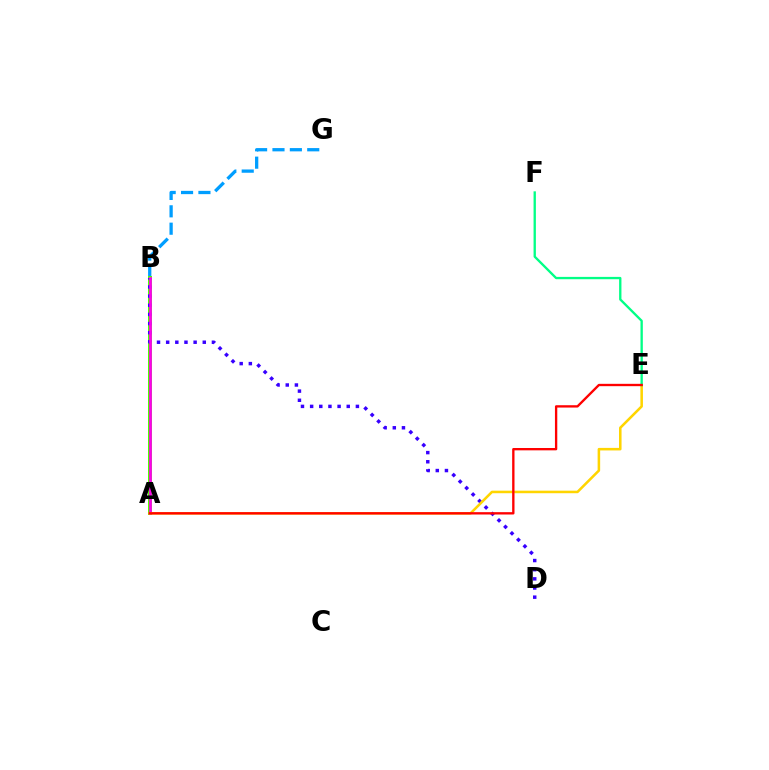{('B', 'G'): [{'color': '#009eff', 'line_style': 'dashed', 'thickness': 2.36}], ('A', 'B'): [{'color': '#4fff00', 'line_style': 'solid', 'thickness': 2.88}, {'color': '#ff00ed', 'line_style': 'solid', 'thickness': 1.94}], ('B', 'D'): [{'color': '#3700ff', 'line_style': 'dotted', 'thickness': 2.49}], ('A', 'E'): [{'color': '#ffd500', 'line_style': 'solid', 'thickness': 1.83}, {'color': '#ff0000', 'line_style': 'solid', 'thickness': 1.69}], ('E', 'F'): [{'color': '#00ff86', 'line_style': 'solid', 'thickness': 1.68}]}